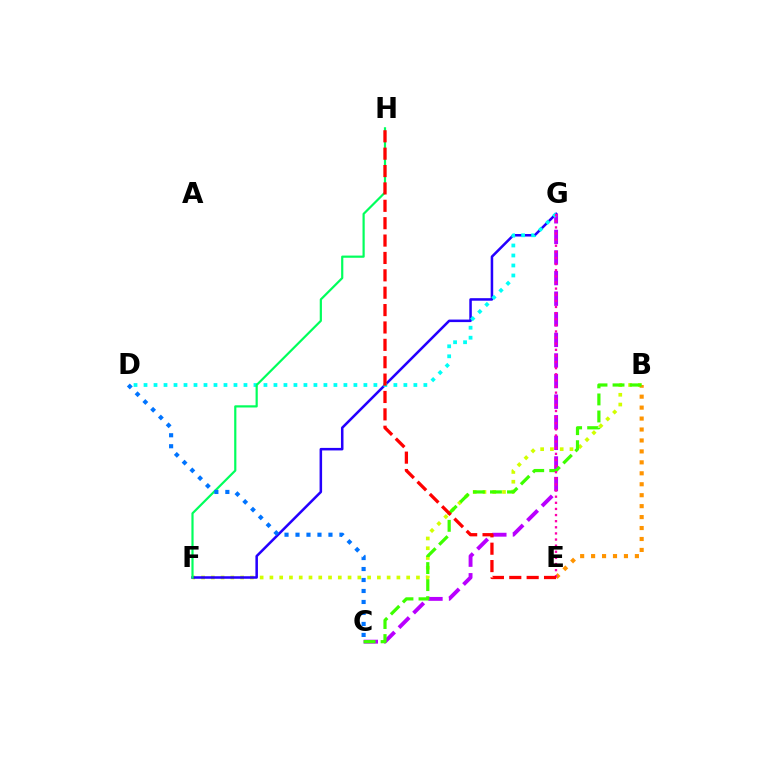{('B', 'F'): [{'color': '#d1ff00', 'line_style': 'dotted', 'thickness': 2.65}], ('B', 'E'): [{'color': '#ff9400', 'line_style': 'dotted', 'thickness': 2.97}], ('F', 'G'): [{'color': '#2500ff', 'line_style': 'solid', 'thickness': 1.82}], ('C', 'G'): [{'color': '#b900ff', 'line_style': 'dashed', 'thickness': 2.8}], ('D', 'G'): [{'color': '#00fff6', 'line_style': 'dotted', 'thickness': 2.72}], ('B', 'C'): [{'color': '#3dff00', 'line_style': 'dashed', 'thickness': 2.31}], ('E', 'G'): [{'color': '#ff00ac', 'line_style': 'dotted', 'thickness': 1.66}], ('F', 'H'): [{'color': '#00ff5c', 'line_style': 'solid', 'thickness': 1.58}], ('E', 'H'): [{'color': '#ff0000', 'line_style': 'dashed', 'thickness': 2.36}], ('C', 'D'): [{'color': '#0074ff', 'line_style': 'dotted', 'thickness': 2.98}]}